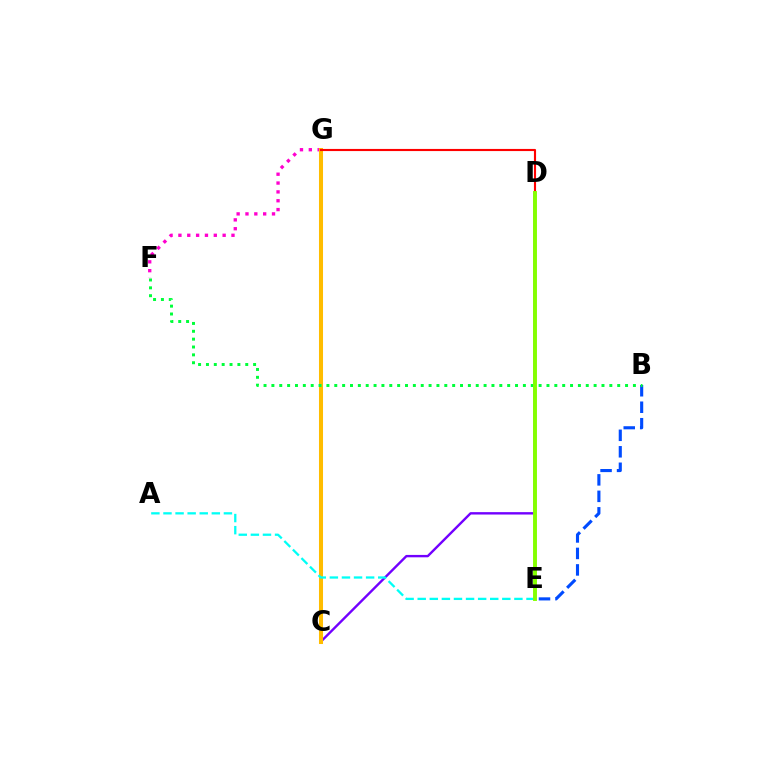{('F', 'G'): [{'color': '#ff00cf', 'line_style': 'dotted', 'thickness': 2.4}], ('C', 'D'): [{'color': '#7200ff', 'line_style': 'solid', 'thickness': 1.72}], ('B', 'E'): [{'color': '#004bff', 'line_style': 'dashed', 'thickness': 2.24}], ('C', 'G'): [{'color': '#ffbd00', 'line_style': 'solid', 'thickness': 2.91}], ('B', 'F'): [{'color': '#00ff39', 'line_style': 'dotted', 'thickness': 2.14}], ('A', 'E'): [{'color': '#00fff6', 'line_style': 'dashed', 'thickness': 1.64}], ('D', 'G'): [{'color': '#ff0000', 'line_style': 'solid', 'thickness': 1.53}], ('D', 'E'): [{'color': '#84ff00', 'line_style': 'solid', 'thickness': 2.81}]}